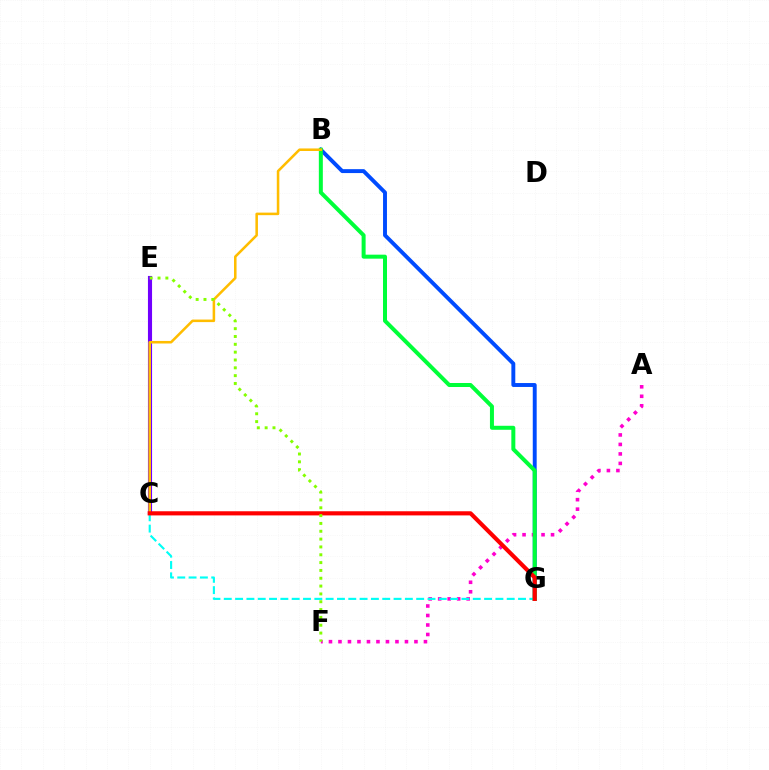{('C', 'E'): [{'color': '#7200ff', 'line_style': 'solid', 'thickness': 2.96}], ('B', 'G'): [{'color': '#004bff', 'line_style': 'solid', 'thickness': 2.82}, {'color': '#00ff39', 'line_style': 'solid', 'thickness': 2.88}], ('A', 'F'): [{'color': '#ff00cf', 'line_style': 'dotted', 'thickness': 2.58}], ('C', 'G'): [{'color': '#00fff6', 'line_style': 'dashed', 'thickness': 1.54}, {'color': '#ff0000', 'line_style': 'solid', 'thickness': 2.98}], ('B', 'C'): [{'color': '#ffbd00', 'line_style': 'solid', 'thickness': 1.83}], ('E', 'F'): [{'color': '#84ff00', 'line_style': 'dotted', 'thickness': 2.13}]}